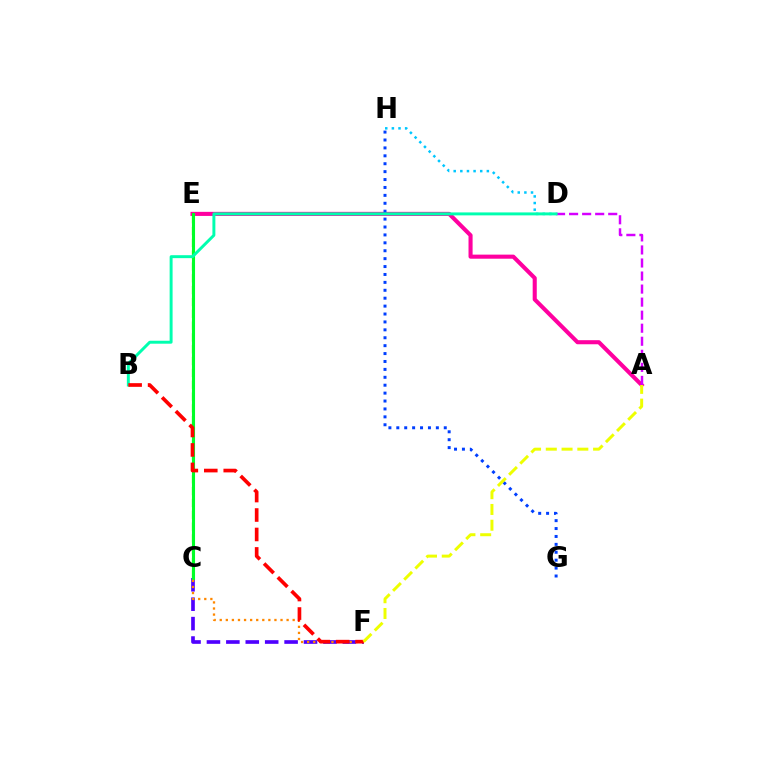{('C', 'F'): [{'color': '#4f00ff', 'line_style': 'dashed', 'thickness': 2.64}, {'color': '#ff8800', 'line_style': 'dotted', 'thickness': 1.65}], ('C', 'E'): [{'color': '#66ff00', 'line_style': 'dashed', 'thickness': 1.61}, {'color': '#00ff27', 'line_style': 'solid', 'thickness': 2.22}], ('A', 'E'): [{'color': '#ff00a0', 'line_style': 'solid', 'thickness': 2.94}], ('G', 'H'): [{'color': '#003fff', 'line_style': 'dotted', 'thickness': 2.15}], ('D', 'H'): [{'color': '#00c7ff', 'line_style': 'dotted', 'thickness': 1.8}], ('A', 'D'): [{'color': '#d600ff', 'line_style': 'dashed', 'thickness': 1.77}], ('B', 'D'): [{'color': '#00ffaf', 'line_style': 'solid', 'thickness': 2.13}], ('B', 'F'): [{'color': '#ff0000', 'line_style': 'dashed', 'thickness': 2.64}], ('A', 'F'): [{'color': '#eeff00', 'line_style': 'dashed', 'thickness': 2.14}]}